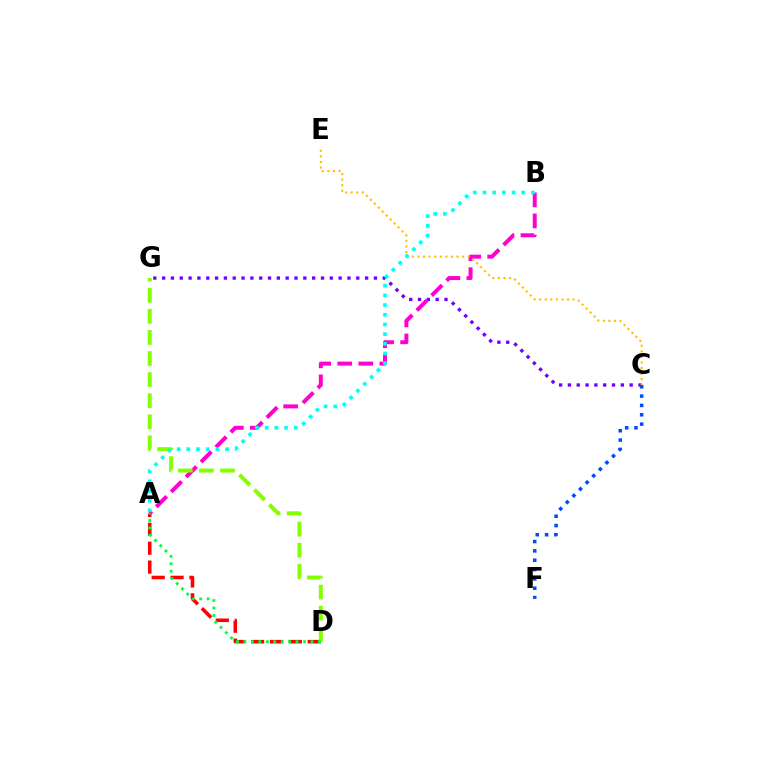{('C', 'G'): [{'color': '#7200ff', 'line_style': 'dotted', 'thickness': 2.4}], ('A', 'D'): [{'color': '#ff0000', 'line_style': 'dashed', 'thickness': 2.56}, {'color': '#00ff39', 'line_style': 'dotted', 'thickness': 2.02}], ('A', 'B'): [{'color': '#ff00cf', 'line_style': 'dashed', 'thickness': 2.86}, {'color': '#00fff6', 'line_style': 'dotted', 'thickness': 2.63}], ('D', 'G'): [{'color': '#84ff00', 'line_style': 'dashed', 'thickness': 2.87}], ('C', 'E'): [{'color': '#ffbd00', 'line_style': 'dotted', 'thickness': 1.52}], ('C', 'F'): [{'color': '#004bff', 'line_style': 'dotted', 'thickness': 2.54}]}